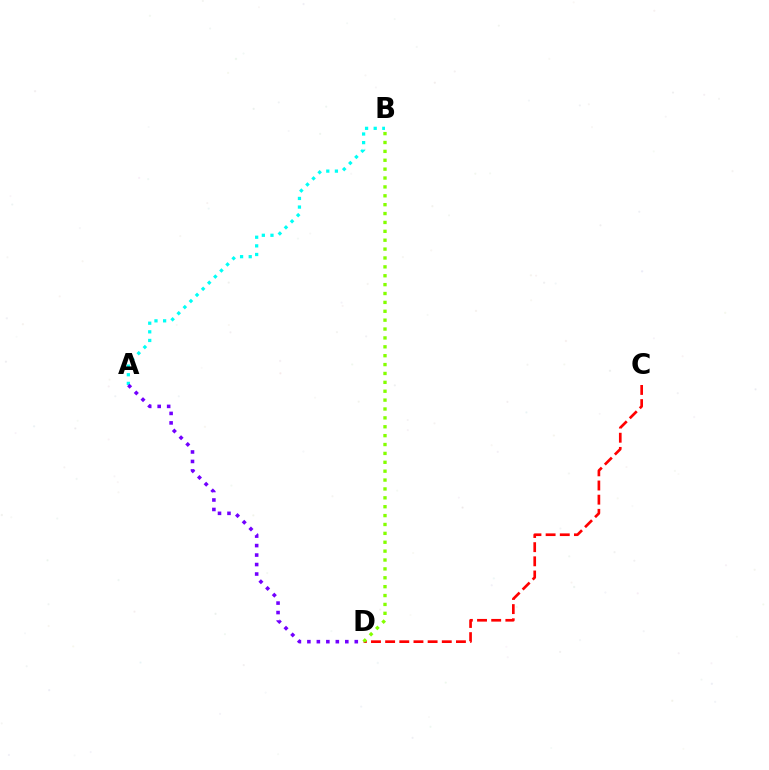{('C', 'D'): [{'color': '#ff0000', 'line_style': 'dashed', 'thickness': 1.92}], ('A', 'B'): [{'color': '#00fff6', 'line_style': 'dotted', 'thickness': 2.34}], ('B', 'D'): [{'color': '#84ff00', 'line_style': 'dotted', 'thickness': 2.41}], ('A', 'D'): [{'color': '#7200ff', 'line_style': 'dotted', 'thickness': 2.58}]}